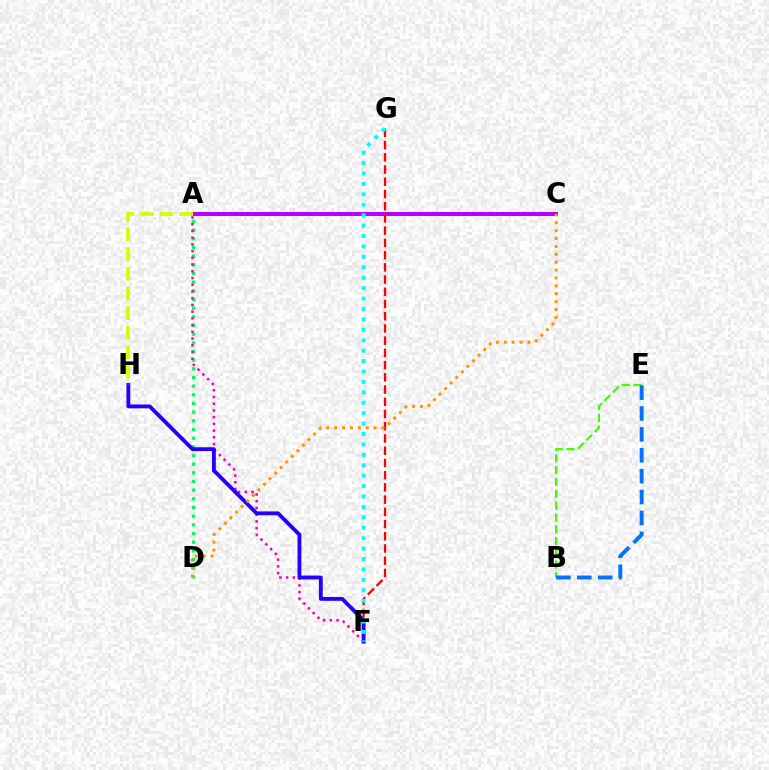{('A', 'D'): [{'color': '#00ff5c', 'line_style': 'dotted', 'thickness': 2.36}], ('A', 'C'): [{'color': '#b900ff', 'line_style': 'solid', 'thickness': 2.88}], ('F', 'G'): [{'color': '#ff0000', 'line_style': 'dashed', 'thickness': 1.66}, {'color': '#00fff6', 'line_style': 'dotted', 'thickness': 2.83}], ('B', 'E'): [{'color': '#3dff00', 'line_style': 'dashed', 'thickness': 1.6}, {'color': '#0074ff', 'line_style': 'dashed', 'thickness': 2.84}], ('A', 'F'): [{'color': '#ff00ac', 'line_style': 'dotted', 'thickness': 1.83}], ('F', 'H'): [{'color': '#2500ff', 'line_style': 'solid', 'thickness': 2.77}], ('C', 'D'): [{'color': '#ff9400', 'line_style': 'dotted', 'thickness': 2.14}], ('A', 'H'): [{'color': '#d1ff00', 'line_style': 'dashed', 'thickness': 2.67}]}